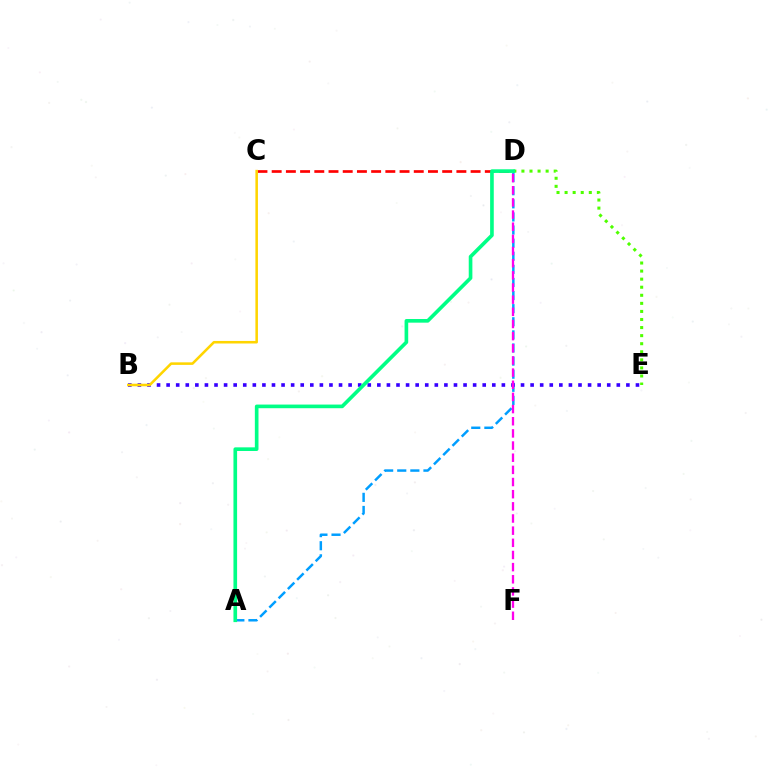{('C', 'D'): [{'color': '#ff0000', 'line_style': 'dashed', 'thickness': 1.93}], ('A', 'D'): [{'color': '#009eff', 'line_style': 'dashed', 'thickness': 1.78}, {'color': '#00ff86', 'line_style': 'solid', 'thickness': 2.63}], ('B', 'E'): [{'color': '#3700ff', 'line_style': 'dotted', 'thickness': 2.6}], ('D', 'E'): [{'color': '#4fff00', 'line_style': 'dotted', 'thickness': 2.19}], ('B', 'C'): [{'color': '#ffd500', 'line_style': 'solid', 'thickness': 1.83}], ('D', 'F'): [{'color': '#ff00ed', 'line_style': 'dashed', 'thickness': 1.65}]}